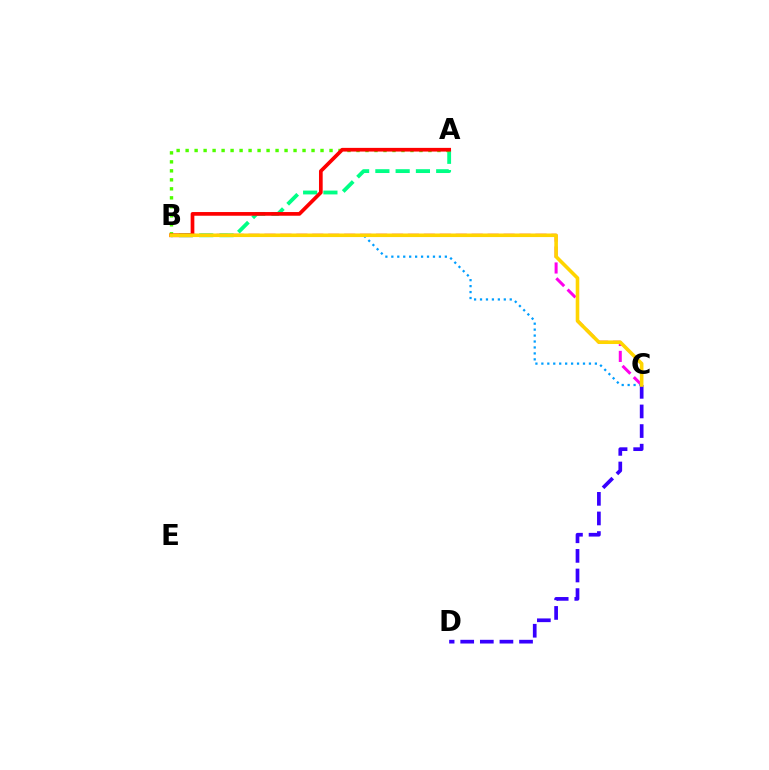{('B', 'C'): [{'color': '#ff00ed', 'line_style': 'dashed', 'thickness': 2.17}, {'color': '#009eff', 'line_style': 'dotted', 'thickness': 1.62}, {'color': '#ffd500', 'line_style': 'solid', 'thickness': 2.58}], ('A', 'B'): [{'color': '#00ff86', 'line_style': 'dashed', 'thickness': 2.75}, {'color': '#4fff00', 'line_style': 'dotted', 'thickness': 2.44}, {'color': '#ff0000', 'line_style': 'solid', 'thickness': 2.66}], ('C', 'D'): [{'color': '#3700ff', 'line_style': 'dashed', 'thickness': 2.66}]}